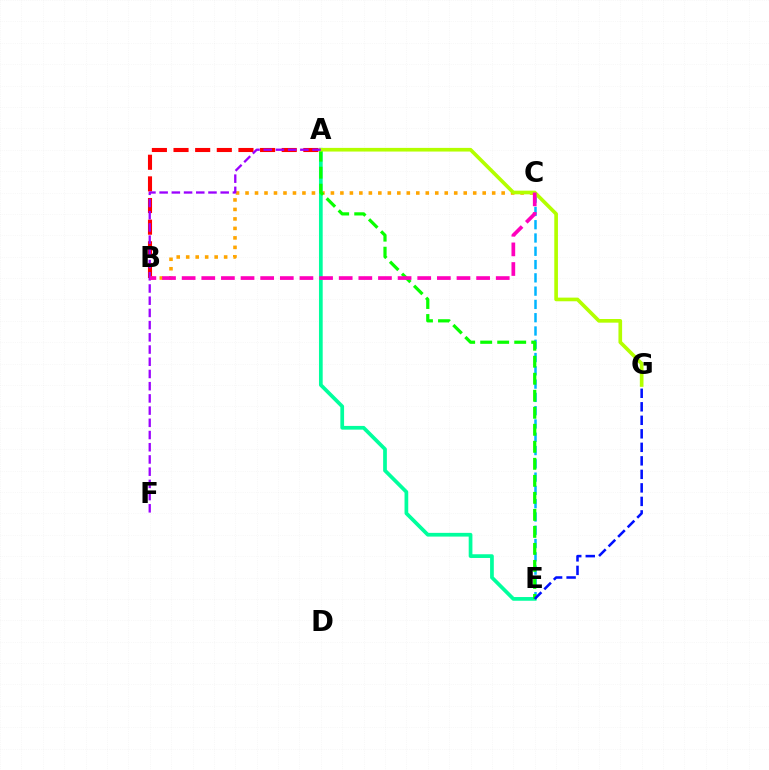{('C', 'E'): [{'color': '#00b5ff', 'line_style': 'dashed', 'thickness': 1.8}], ('A', 'B'): [{'color': '#ff0000', 'line_style': 'dashed', 'thickness': 2.94}], ('B', 'C'): [{'color': '#ffa500', 'line_style': 'dotted', 'thickness': 2.58}, {'color': '#ff00bd', 'line_style': 'dashed', 'thickness': 2.67}], ('A', 'E'): [{'color': '#00ff9d', 'line_style': 'solid', 'thickness': 2.68}, {'color': '#08ff00', 'line_style': 'dashed', 'thickness': 2.31}], ('E', 'G'): [{'color': '#0010ff', 'line_style': 'dashed', 'thickness': 1.84}], ('A', 'G'): [{'color': '#b3ff00', 'line_style': 'solid', 'thickness': 2.63}], ('A', 'F'): [{'color': '#9b00ff', 'line_style': 'dashed', 'thickness': 1.66}]}